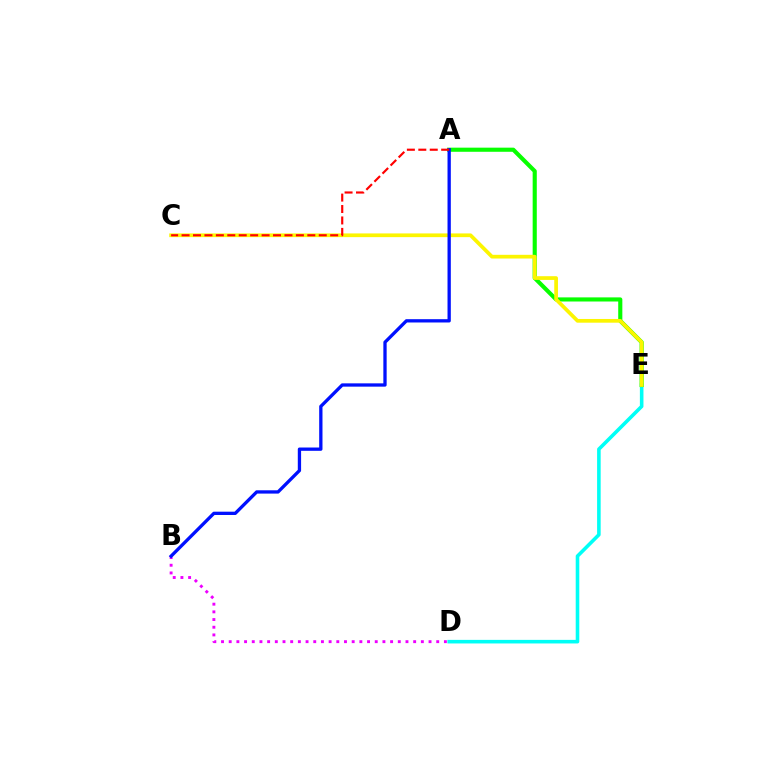{('D', 'E'): [{'color': '#00fff6', 'line_style': 'solid', 'thickness': 2.58}], ('A', 'E'): [{'color': '#08ff00', 'line_style': 'solid', 'thickness': 2.97}], ('B', 'D'): [{'color': '#ee00ff', 'line_style': 'dotted', 'thickness': 2.09}], ('C', 'E'): [{'color': '#fcf500', 'line_style': 'solid', 'thickness': 2.68}], ('A', 'B'): [{'color': '#0010ff', 'line_style': 'solid', 'thickness': 2.38}], ('A', 'C'): [{'color': '#ff0000', 'line_style': 'dashed', 'thickness': 1.55}]}